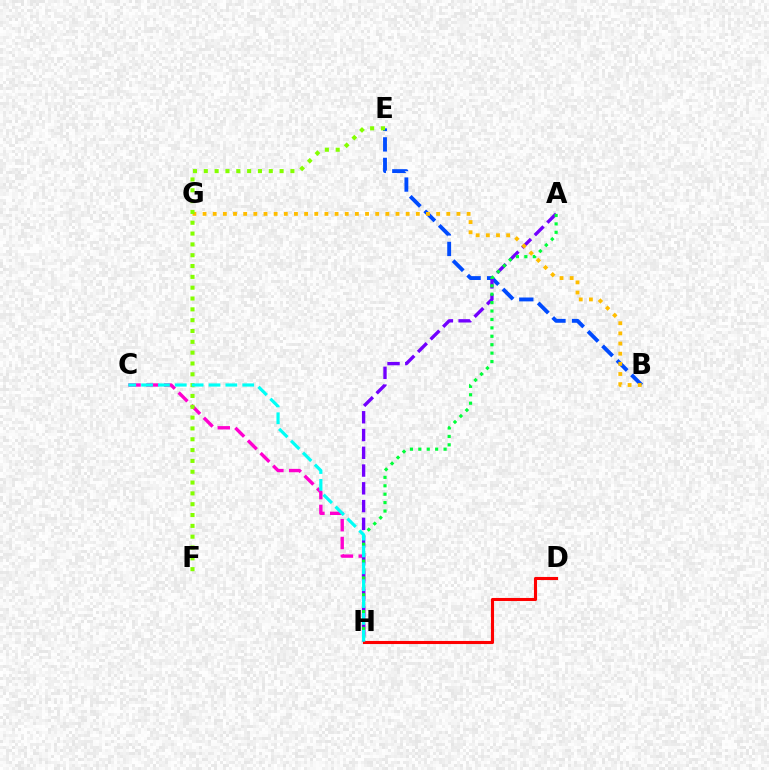{('B', 'E'): [{'color': '#004bff', 'line_style': 'dashed', 'thickness': 2.79}], ('C', 'H'): [{'color': '#ff00cf', 'line_style': 'dashed', 'thickness': 2.42}, {'color': '#00fff6', 'line_style': 'dashed', 'thickness': 2.29}], ('D', 'H'): [{'color': '#ff0000', 'line_style': 'solid', 'thickness': 2.22}], ('A', 'H'): [{'color': '#7200ff', 'line_style': 'dashed', 'thickness': 2.41}, {'color': '#00ff39', 'line_style': 'dotted', 'thickness': 2.29}], ('B', 'G'): [{'color': '#ffbd00', 'line_style': 'dotted', 'thickness': 2.76}], ('E', 'F'): [{'color': '#84ff00', 'line_style': 'dotted', 'thickness': 2.94}]}